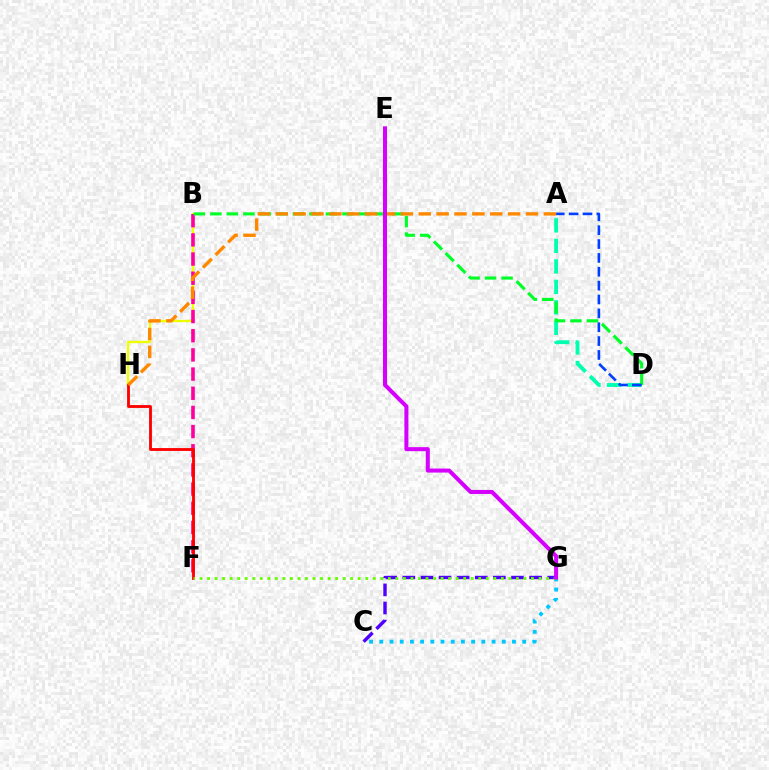{('B', 'H'): [{'color': '#eeff00', 'line_style': 'solid', 'thickness': 1.68}], ('B', 'F'): [{'color': '#ff00a0', 'line_style': 'dashed', 'thickness': 2.6}], ('C', 'G'): [{'color': '#00c7ff', 'line_style': 'dotted', 'thickness': 2.77}, {'color': '#4f00ff', 'line_style': 'dashed', 'thickness': 2.46}], ('F', 'H'): [{'color': '#ff0000', 'line_style': 'solid', 'thickness': 2.05}], ('A', 'D'): [{'color': '#00ffaf', 'line_style': 'dashed', 'thickness': 2.78}, {'color': '#003fff', 'line_style': 'dashed', 'thickness': 1.88}], ('B', 'D'): [{'color': '#00ff27', 'line_style': 'dashed', 'thickness': 2.24}], ('A', 'H'): [{'color': '#ff8800', 'line_style': 'dashed', 'thickness': 2.43}], ('F', 'G'): [{'color': '#66ff00', 'line_style': 'dotted', 'thickness': 2.05}], ('E', 'G'): [{'color': '#d600ff', 'line_style': 'solid', 'thickness': 2.9}]}